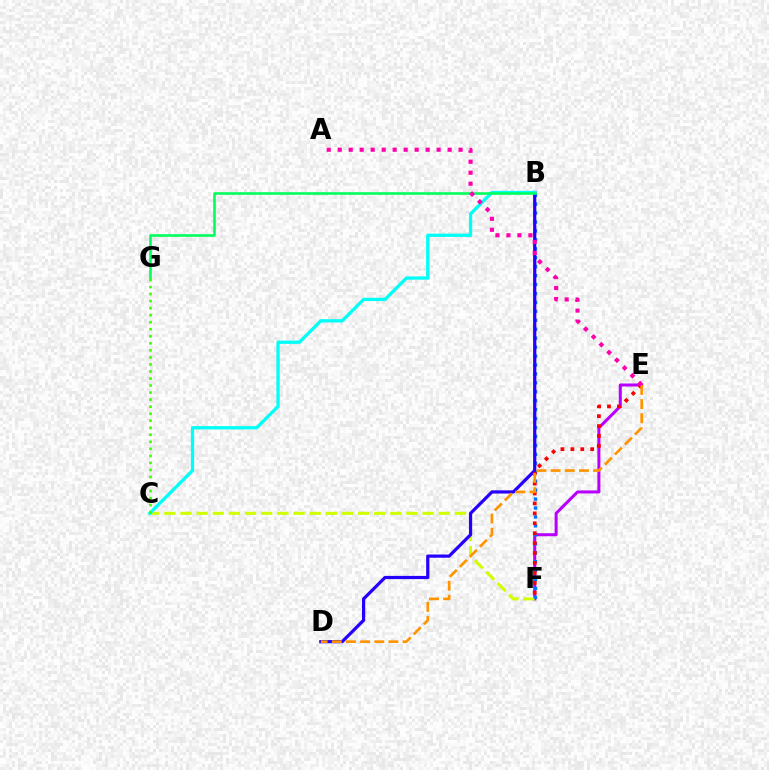{('E', 'F'): [{'color': '#b900ff', 'line_style': 'solid', 'thickness': 2.18}, {'color': '#ff0000', 'line_style': 'dotted', 'thickness': 2.7}], ('C', 'F'): [{'color': '#d1ff00', 'line_style': 'dashed', 'thickness': 2.19}], ('B', 'F'): [{'color': '#0074ff', 'line_style': 'dotted', 'thickness': 2.43}], ('B', 'D'): [{'color': '#2500ff', 'line_style': 'solid', 'thickness': 2.31}], ('B', 'C'): [{'color': '#00fff6', 'line_style': 'solid', 'thickness': 2.37}], ('B', 'G'): [{'color': '#00ff5c', 'line_style': 'solid', 'thickness': 1.86}], ('C', 'G'): [{'color': '#3dff00', 'line_style': 'dotted', 'thickness': 1.91}], ('D', 'E'): [{'color': '#ff9400', 'line_style': 'dashed', 'thickness': 1.92}], ('A', 'E'): [{'color': '#ff00ac', 'line_style': 'dotted', 'thickness': 2.99}]}